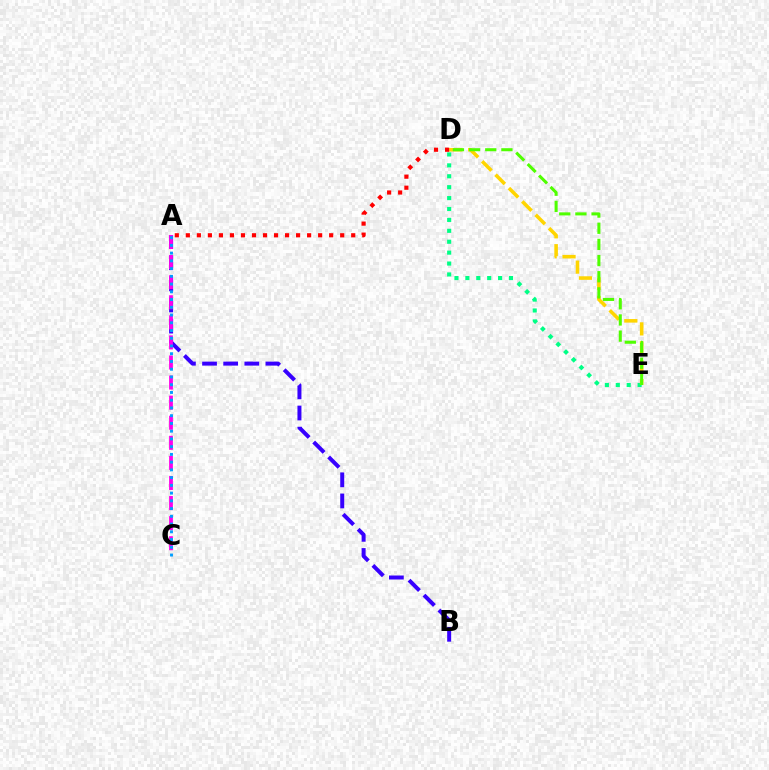{('D', 'E'): [{'color': '#00ff86', 'line_style': 'dotted', 'thickness': 2.96}, {'color': '#ffd500', 'line_style': 'dashed', 'thickness': 2.57}, {'color': '#4fff00', 'line_style': 'dashed', 'thickness': 2.2}], ('A', 'B'): [{'color': '#3700ff', 'line_style': 'dashed', 'thickness': 2.87}], ('A', 'D'): [{'color': '#ff0000', 'line_style': 'dotted', 'thickness': 3.0}], ('A', 'C'): [{'color': '#ff00ed', 'line_style': 'dashed', 'thickness': 2.73}, {'color': '#009eff', 'line_style': 'dotted', 'thickness': 2.1}]}